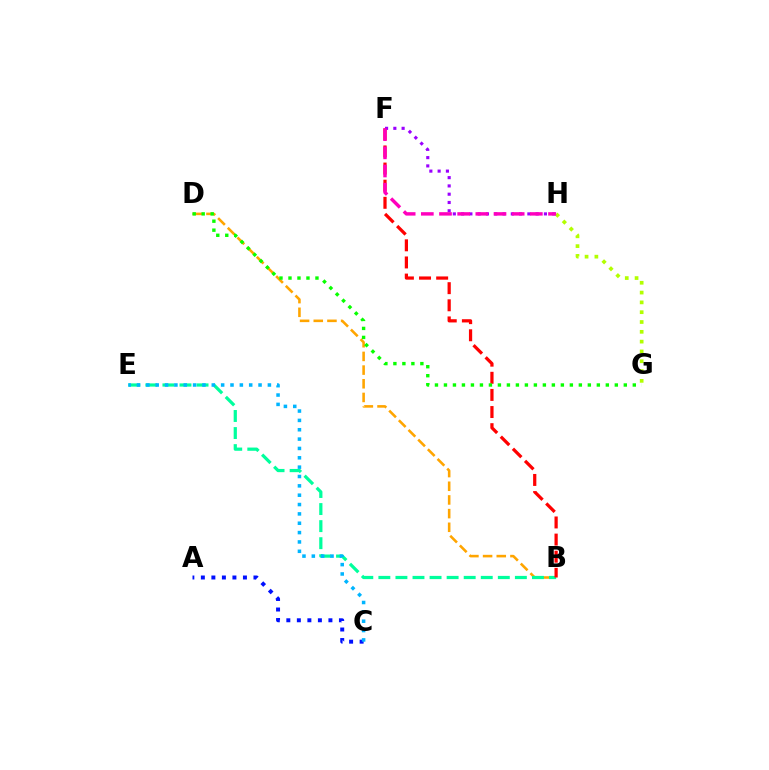{('B', 'D'): [{'color': '#ffa500', 'line_style': 'dashed', 'thickness': 1.86}], ('B', 'E'): [{'color': '#00ff9d', 'line_style': 'dashed', 'thickness': 2.32}], ('B', 'F'): [{'color': '#ff0000', 'line_style': 'dashed', 'thickness': 2.33}], ('G', 'H'): [{'color': '#b3ff00', 'line_style': 'dotted', 'thickness': 2.67}], ('A', 'C'): [{'color': '#0010ff', 'line_style': 'dotted', 'thickness': 2.86}], ('F', 'H'): [{'color': '#9b00ff', 'line_style': 'dotted', 'thickness': 2.25}, {'color': '#ff00bd', 'line_style': 'dashed', 'thickness': 2.47}], ('D', 'G'): [{'color': '#08ff00', 'line_style': 'dotted', 'thickness': 2.44}], ('C', 'E'): [{'color': '#00b5ff', 'line_style': 'dotted', 'thickness': 2.54}]}